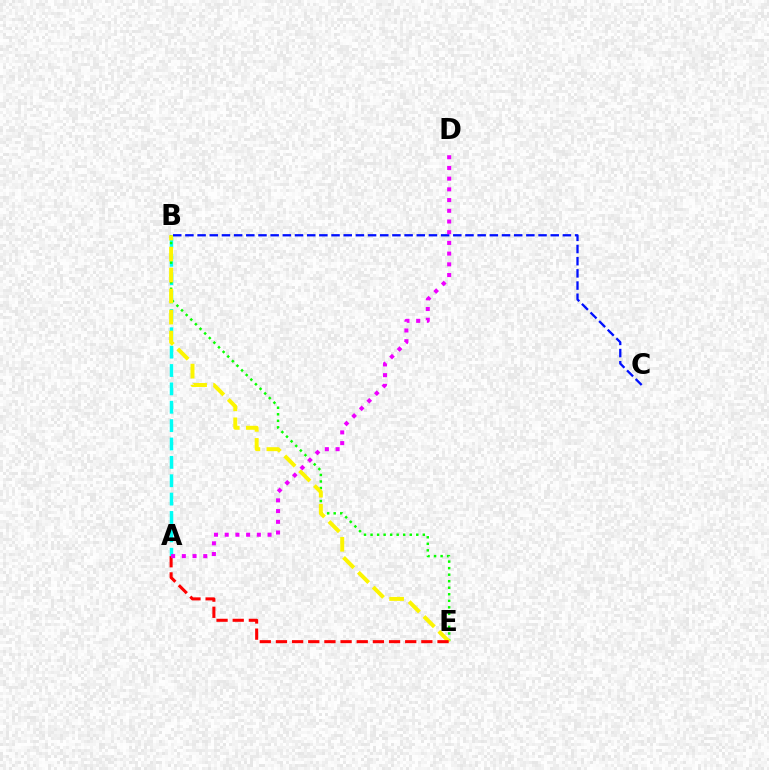{('A', 'B'): [{'color': '#00fff6', 'line_style': 'dashed', 'thickness': 2.5}], ('B', 'E'): [{'color': '#08ff00', 'line_style': 'dotted', 'thickness': 1.77}, {'color': '#fcf500', 'line_style': 'dashed', 'thickness': 2.85}], ('A', 'E'): [{'color': '#ff0000', 'line_style': 'dashed', 'thickness': 2.19}], ('B', 'C'): [{'color': '#0010ff', 'line_style': 'dashed', 'thickness': 1.65}], ('A', 'D'): [{'color': '#ee00ff', 'line_style': 'dotted', 'thickness': 2.91}]}